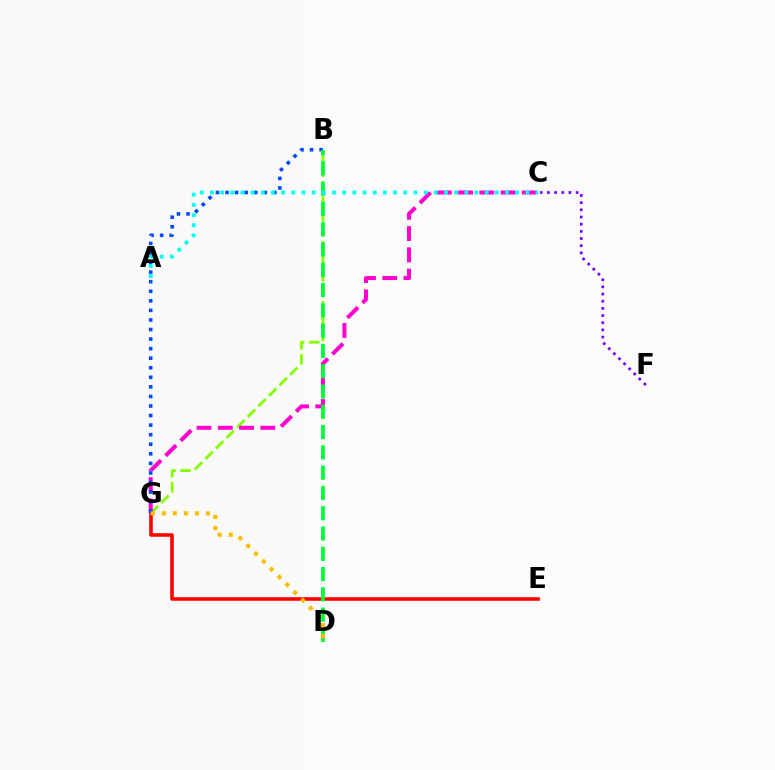{('B', 'G'): [{'color': '#84ff00', 'line_style': 'dashed', 'thickness': 2.03}, {'color': '#004bff', 'line_style': 'dotted', 'thickness': 2.6}], ('C', 'G'): [{'color': '#ff00cf', 'line_style': 'dashed', 'thickness': 2.89}], ('E', 'G'): [{'color': '#ff0000', 'line_style': 'solid', 'thickness': 2.57}], ('B', 'D'): [{'color': '#00ff39', 'line_style': 'dashed', 'thickness': 2.76}], ('A', 'C'): [{'color': '#00fff6', 'line_style': 'dotted', 'thickness': 2.76}], ('D', 'G'): [{'color': '#ffbd00', 'line_style': 'dotted', 'thickness': 3.0}], ('C', 'F'): [{'color': '#7200ff', 'line_style': 'dotted', 'thickness': 1.95}]}